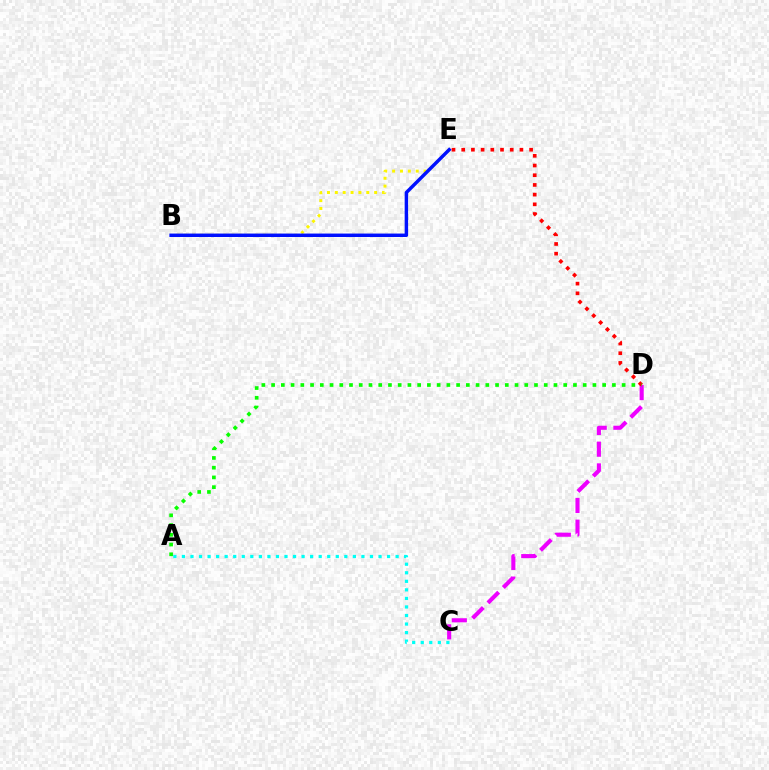{('C', 'D'): [{'color': '#ee00ff', 'line_style': 'dashed', 'thickness': 2.95}], ('B', 'E'): [{'color': '#fcf500', 'line_style': 'dotted', 'thickness': 2.14}, {'color': '#0010ff', 'line_style': 'solid', 'thickness': 2.48}], ('D', 'E'): [{'color': '#ff0000', 'line_style': 'dotted', 'thickness': 2.64}], ('A', 'C'): [{'color': '#00fff6', 'line_style': 'dotted', 'thickness': 2.32}], ('A', 'D'): [{'color': '#08ff00', 'line_style': 'dotted', 'thickness': 2.65}]}